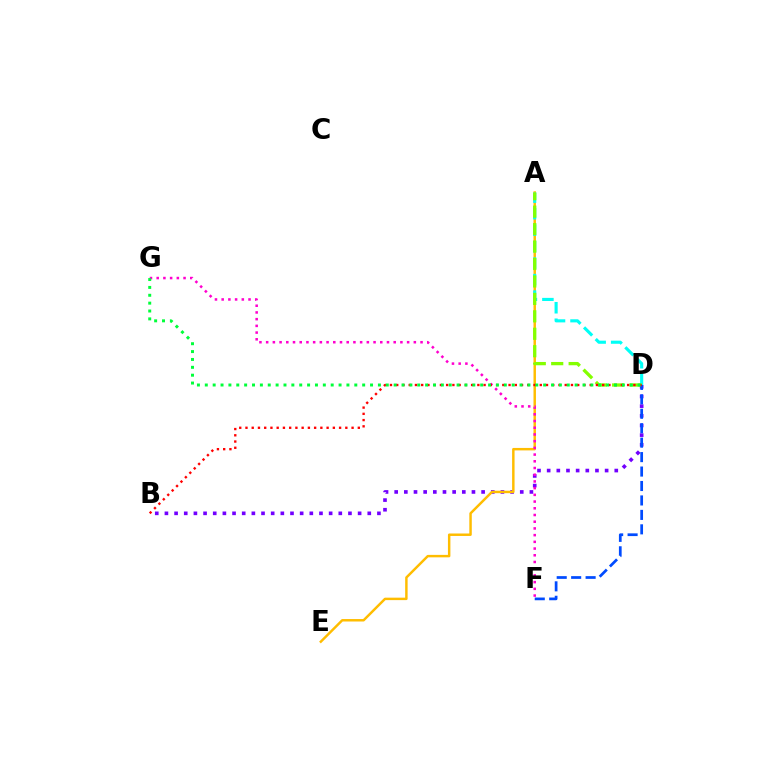{('B', 'D'): [{'color': '#7200ff', 'line_style': 'dotted', 'thickness': 2.62}, {'color': '#ff0000', 'line_style': 'dotted', 'thickness': 1.7}], ('A', 'E'): [{'color': '#ffbd00', 'line_style': 'solid', 'thickness': 1.77}], ('A', 'D'): [{'color': '#00fff6', 'line_style': 'dashed', 'thickness': 2.24}, {'color': '#84ff00', 'line_style': 'dashed', 'thickness': 2.37}], ('D', 'F'): [{'color': '#004bff', 'line_style': 'dashed', 'thickness': 1.96}], ('F', 'G'): [{'color': '#ff00cf', 'line_style': 'dotted', 'thickness': 1.82}], ('D', 'G'): [{'color': '#00ff39', 'line_style': 'dotted', 'thickness': 2.14}]}